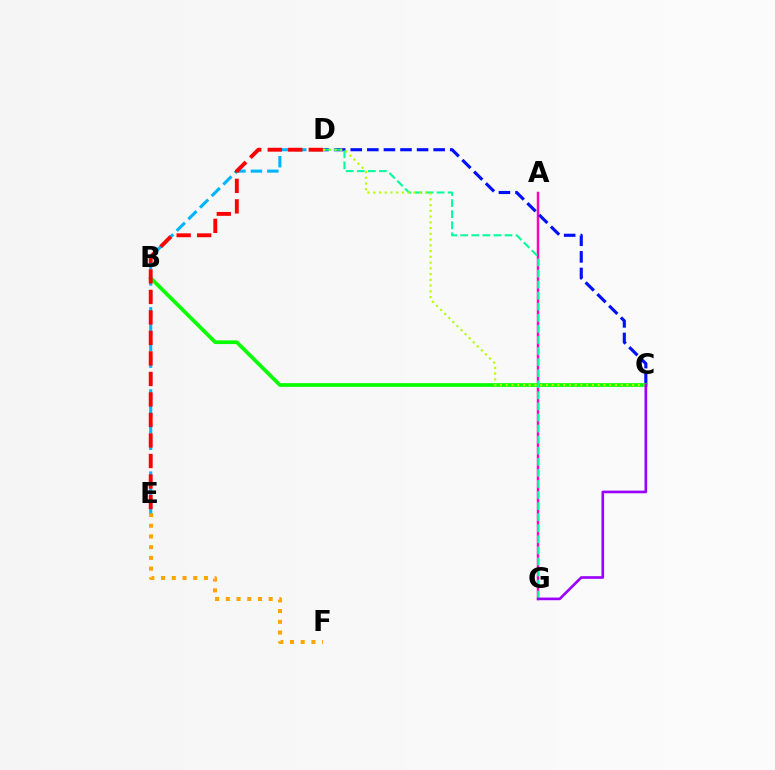{('A', 'G'): [{'color': '#ff00bd', 'line_style': 'solid', 'thickness': 1.77}], ('C', 'D'): [{'color': '#0010ff', 'line_style': 'dashed', 'thickness': 2.25}, {'color': '#b3ff00', 'line_style': 'dotted', 'thickness': 1.56}], ('E', 'F'): [{'color': '#ffa500', 'line_style': 'dotted', 'thickness': 2.91}], ('B', 'C'): [{'color': '#08ff00', 'line_style': 'solid', 'thickness': 2.67}], ('D', 'G'): [{'color': '#00ff9d', 'line_style': 'dashed', 'thickness': 1.5}], ('D', 'E'): [{'color': '#00b5ff', 'line_style': 'dashed', 'thickness': 2.23}, {'color': '#ff0000', 'line_style': 'dashed', 'thickness': 2.79}], ('C', 'G'): [{'color': '#9b00ff', 'line_style': 'solid', 'thickness': 1.91}]}